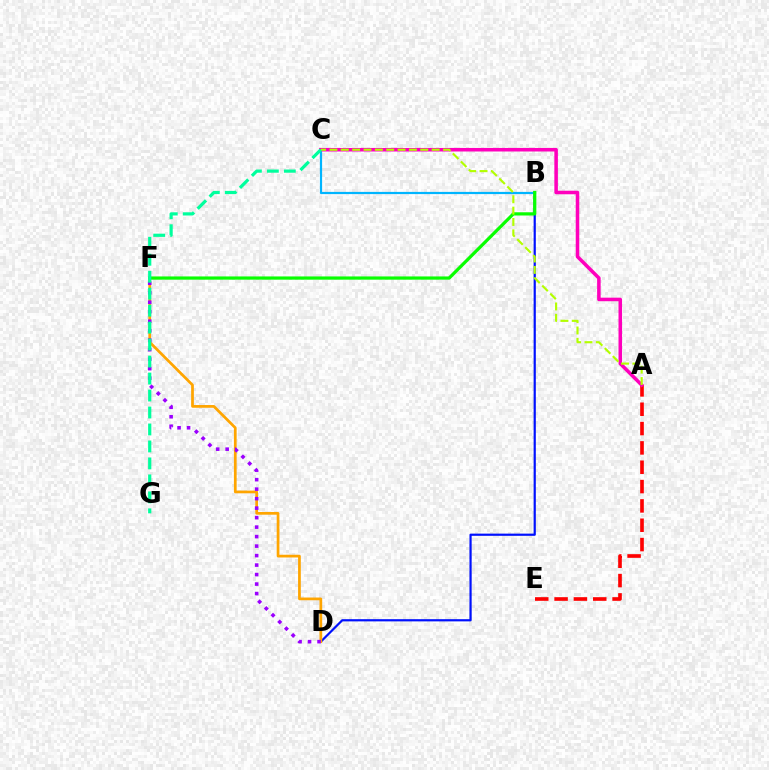{('B', 'D'): [{'color': '#0010ff', 'line_style': 'solid', 'thickness': 1.58}], ('A', 'E'): [{'color': '#ff0000', 'line_style': 'dashed', 'thickness': 2.63}], ('D', 'F'): [{'color': '#ffa500', 'line_style': 'solid', 'thickness': 1.96}, {'color': '#9b00ff', 'line_style': 'dotted', 'thickness': 2.58}], ('B', 'C'): [{'color': '#00b5ff', 'line_style': 'solid', 'thickness': 1.59}], ('B', 'F'): [{'color': '#08ff00', 'line_style': 'solid', 'thickness': 2.32}], ('A', 'C'): [{'color': '#ff00bd', 'line_style': 'solid', 'thickness': 2.55}, {'color': '#b3ff00', 'line_style': 'dashed', 'thickness': 1.54}], ('C', 'G'): [{'color': '#00ff9d', 'line_style': 'dashed', 'thickness': 2.31}]}